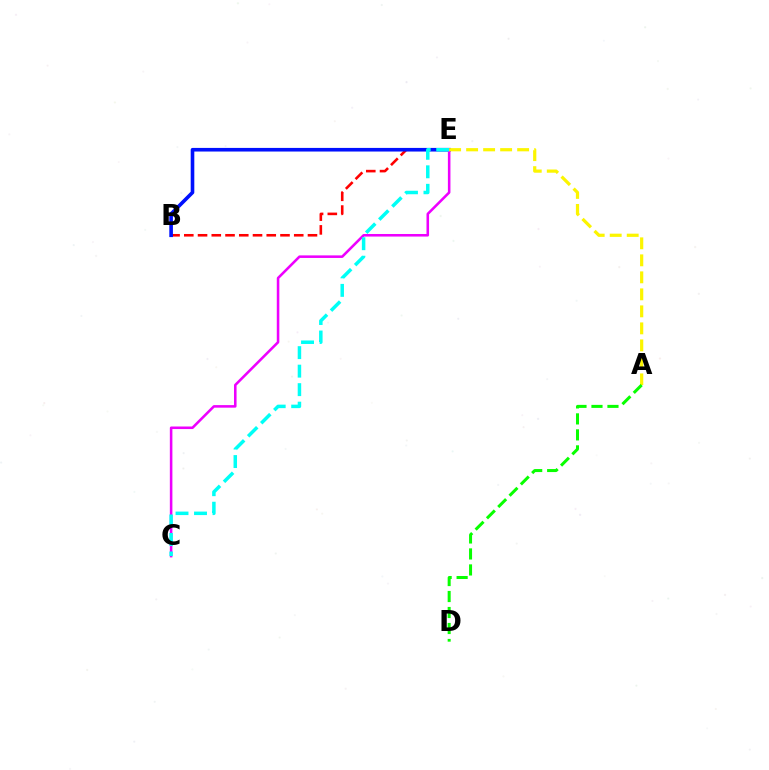{('B', 'E'): [{'color': '#ff0000', 'line_style': 'dashed', 'thickness': 1.87}, {'color': '#0010ff', 'line_style': 'solid', 'thickness': 2.6}], ('C', 'E'): [{'color': '#ee00ff', 'line_style': 'solid', 'thickness': 1.84}, {'color': '#00fff6', 'line_style': 'dashed', 'thickness': 2.51}], ('A', 'E'): [{'color': '#fcf500', 'line_style': 'dashed', 'thickness': 2.31}], ('A', 'D'): [{'color': '#08ff00', 'line_style': 'dashed', 'thickness': 2.17}]}